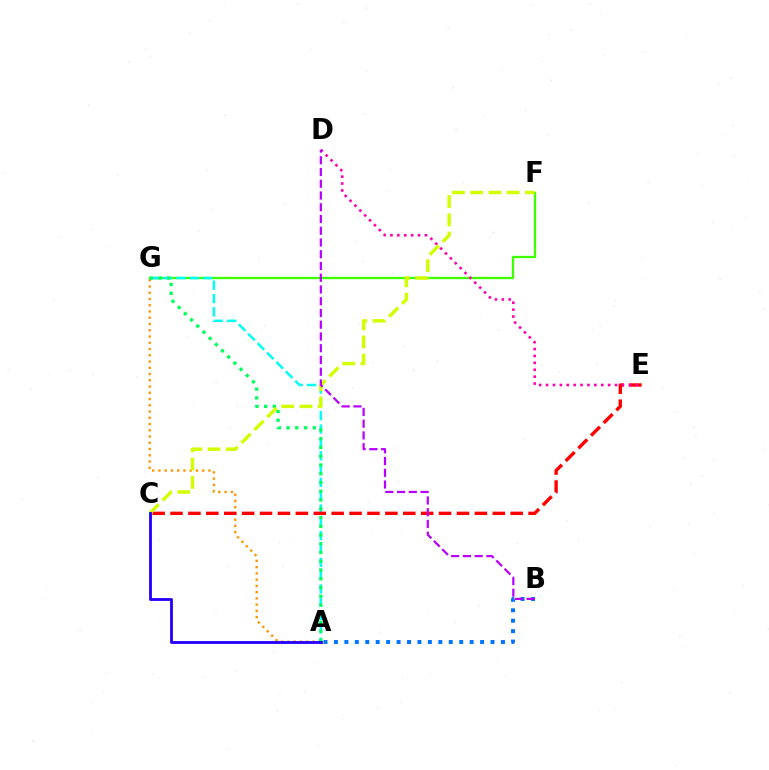{('A', 'G'): [{'color': '#ff9400', 'line_style': 'dotted', 'thickness': 1.7}, {'color': '#00fff6', 'line_style': 'dashed', 'thickness': 1.81}, {'color': '#00ff5c', 'line_style': 'dotted', 'thickness': 2.38}], ('F', 'G'): [{'color': '#3dff00', 'line_style': 'solid', 'thickness': 1.66}], ('C', 'E'): [{'color': '#ff0000', 'line_style': 'dashed', 'thickness': 2.43}], ('A', 'B'): [{'color': '#0074ff', 'line_style': 'dotted', 'thickness': 2.84}], ('D', 'E'): [{'color': '#ff00ac', 'line_style': 'dotted', 'thickness': 1.87}], ('C', 'F'): [{'color': '#d1ff00', 'line_style': 'dashed', 'thickness': 2.48}], ('B', 'D'): [{'color': '#b900ff', 'line_style': 'dashed', 'thickness': 1.6}], ('A', 'C'): [{'color': '#2500ff', 'line_style': 'solid', 'thickness': 2.04}]}